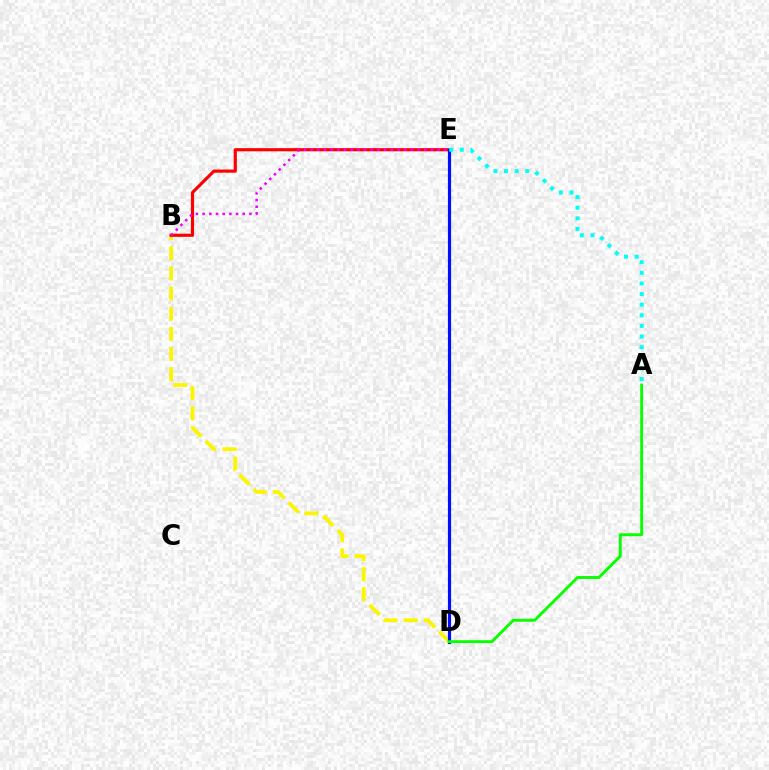{('B', 'D'): [{'color': '#fcf500', 'line_style': 'dashed', 'thickness': 2.74}], ('B', 'E'): [{'color': '#ff0000', 'line_style': 'solid', 'thickness': 2.26}, {'color': '#ee00ff', 'line_style': 'dotted', 'thickness': 1.82}], ('D', 'E'): [{'color': '#0010ff', 'line_style': 'solid', 'thickness': 2.29}], ('A', 'D'): [{'color': '#08ff00', 'line_style': 'solid', 'thickness': 2.09}], ('A', 'E'): [{'color': '#00fff6', 'line_style': 'dotted', 'thickness': 2.88}]}